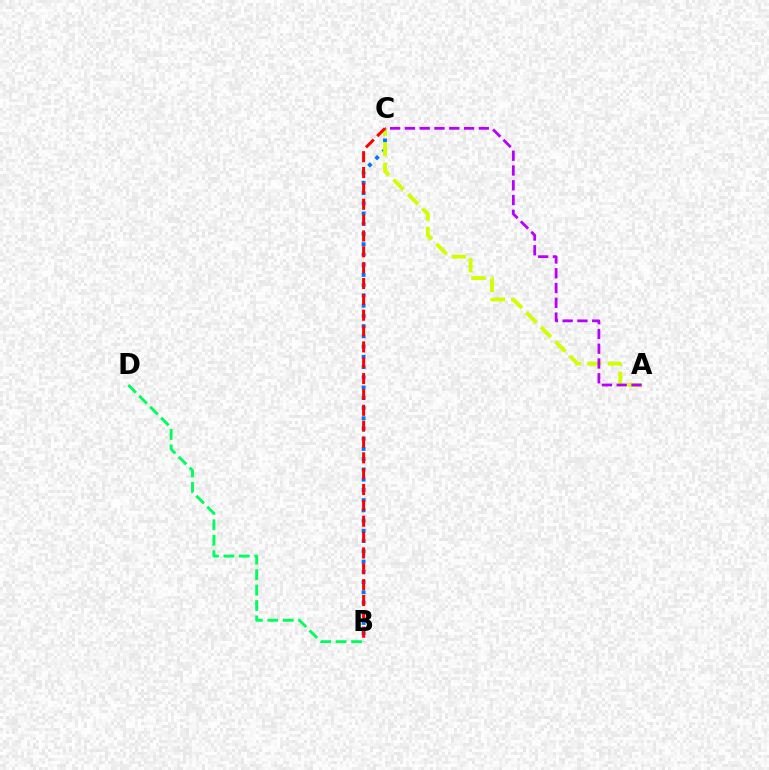{('B', 'C'): [{'color': '#0074ff', 'line_style': 'dotted', 'thickness': 2.78}, {'color': '#ff0000', 'line_style': 'dashed', 'thickness': 2.15}], ('A', 'C'): [{'color': '#d1ff00', 'line_style': 'dashed', 'thickness': 2.79}, {'color': '#b900ff', 'line_style': 'dashed', 'thickness': 2.01}], ('B', 'D'): [{'color': '#00ff5c', 'line_style': 'dashed', 'thickness': 2.1}]}